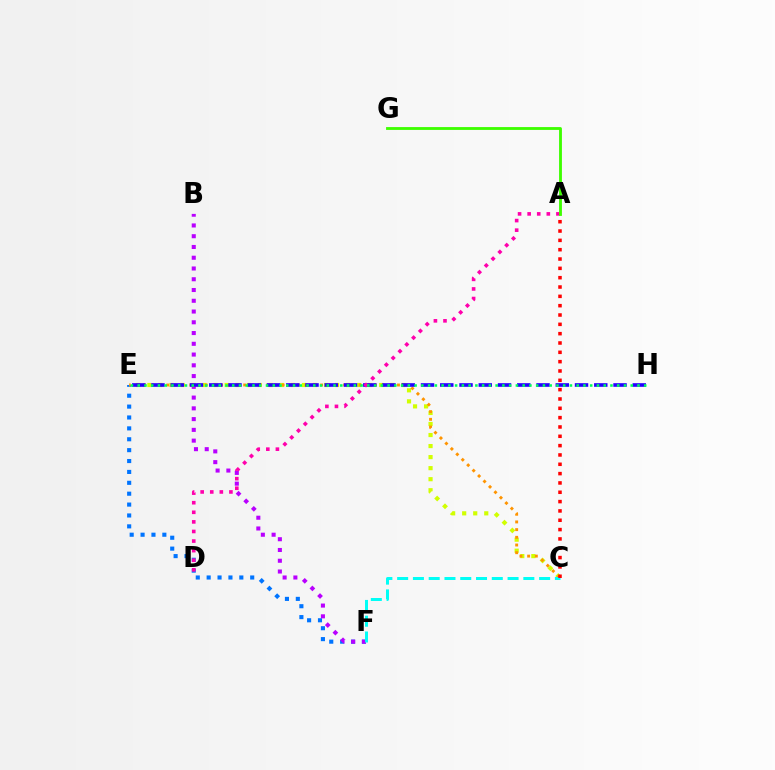{('E', 'F'): [{'color': '#0074ff', 'line_style': 'dotted', 'thickness': 2.96}], ('B', 'F'): [{'color': '#b900ff', 'line_style': 'dotted', 'thickness': 2.92}], ('C', 'E'): [{'color': '#d1ff00', 'line_style': 'dotted', 'thickness': 3.0}, {'color': '#ff9400', 'line_style': 'dotted', 'thickness': 2.09}], ('E', 'H'): [{'color': '#2500ff', 'line_style': 'dashed', 'thickness': 2.62}, {'color': '#00ff5c', 'line_style': 'dotted', 'thickness': 1.83}], ('A', 'D'): [{'color': '#ff00ac', 'line_style': 'dotted', 'thickness': 2.6}], ('C', 'F'): [{'color': '#00fff6', 'line_style': 'dashed', 'thickness': 2.14}], ('A', 'C'): [{'color': '#ff0000', 'line_style': 'dotted', 'thickness': 2.53}], ('A', 'G'): [{'color': '#3dff00', 'line_style': 'solid', 'thickness': 2.04}]}